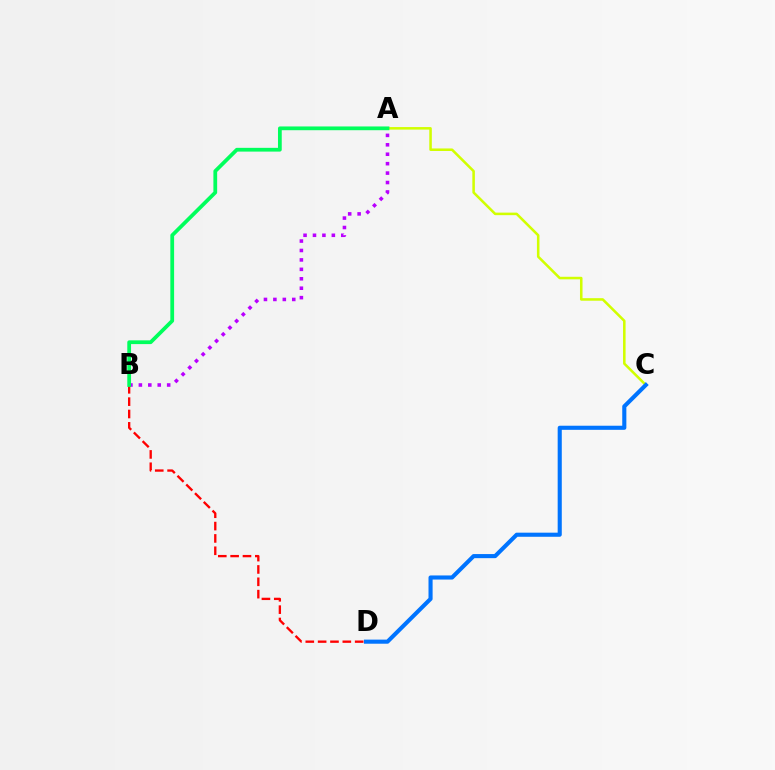{('A', 'B'): [{'color': '#b900ff', 'line_style': 'dotted', 'thickness': 2.56}, {'color': '#00ff5c', 'line_style': 'solid', 'thickness': 2.7}], ('A', 'C'): [{'color': '#d1ff00', 'line_style': 'solid', 'thickness': 1.83}], ('C', 'D'): [{'color': '#0074ff', 'line_style': 'solid', 'thickness': 2.95}], ('B', 'D'): [{'color': '#ff0000', 'line_style': 'dashed', 'thickness': 1.68}]}